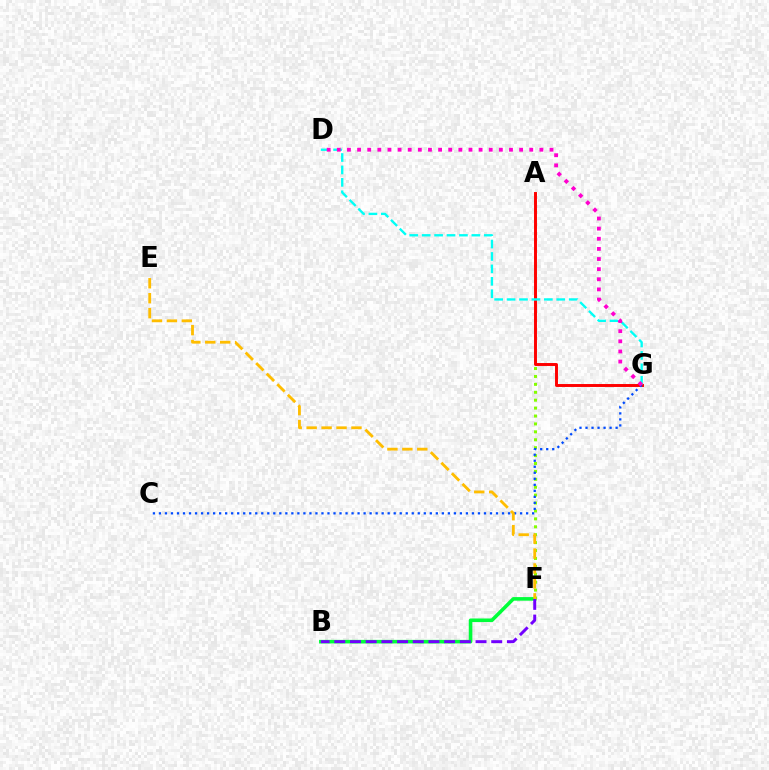{('B', 'F'): [{'color': '#00ff39', 'line_style': 'solid', 'thickness': 2.58}, {'color': '#7200ff', 'line_style': 'dashed', 'thickness': 2.13}], ('A', 'F'): [{'color': '#84ff00', 'line_style': 'dotted', 'thickness': 2.15}], ('A', 'G'): [{'color': '#ff0000', 'line_style': 'solid', 'thickness': 2.11}], ('D', 'G'): [{'color': '#00fff6', 'line_style': 'dashed', 'thickness': 1.69}, {'color': '#ff00cf', 'line_style': 'dotted', 'thickness': 2.75}], ('C', 'G'): [{'color': '#004bff', 'line_style': 'dotted', 'thickness': 1.64}], ('E', 'F'): [{'color': '#ffbd00', 'line_style': 'dashed', 'thickness': 2.03}]}